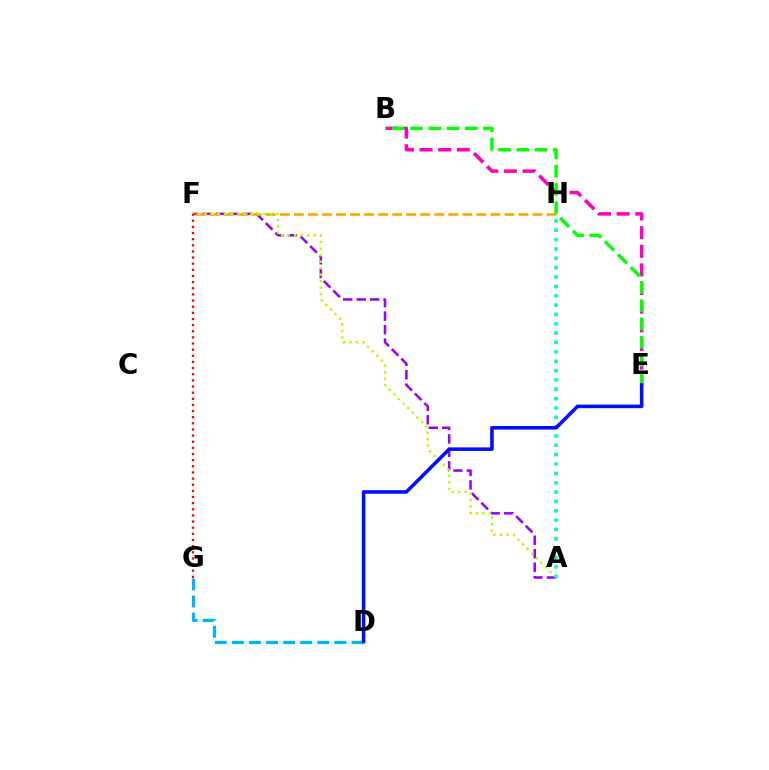{('A', 'F'): [{'color': '#9b00ff', 'line_style': 'dashed', 'thickness': 1.83}, {'color': '#b3ff00', 'line_style': 'dotted', 'thickness': 1.77}], ('F', 'H'): [{'color': '#ffa500', 'line_style': 'dashed', 'thickness': 1.91}], ('B', 'E'): [{'color': '#ff00bd', 'line_style': 'dashed', 'thickness': 2.53}, {'color': '#08ff00', 'line_style': 'dashed', 'thickness': 2.48}], ('F', 'G'): [{'color': '#ff0000', 'line_style': 'dotted', 'thickness': 1.67}], ('A', 'H'): [{'color': '#00ff9d', 'line_style': 'dotted', 'thickness': 2.54}], ('D', 'G'): [{'color': '#00b5ff', 'line_style': 'dashed', 'thickness': 2.32}], ('D', 'E'): [{'color': '#0010ff', 'line_style': 'solid', 'thickness': 2.57}]}